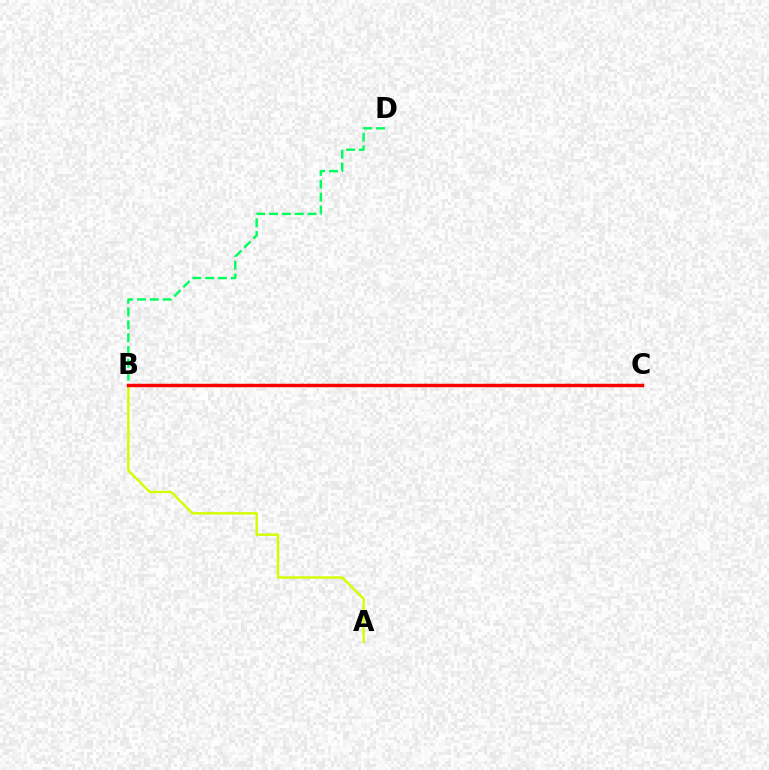{('B', 'D'): [{'color': '#00ff5c', 'line_style': 'dashed', 'thickness': 1.74}], ('B', 'C'): [{'color': '#0074ff', 'line_style': 'dotted', 'thickness': 2.12}, {'color': '#b900ff', 'line_style': 'dotted', 'thickness': 2.13}, {'color': '#ff0000', 'line_style': 'solid', 'thickness': 2.48}], ('A', 'B'): [{'color': '#d1ff00', 'line_style': 'solid', 'thickness': 1.73}]}